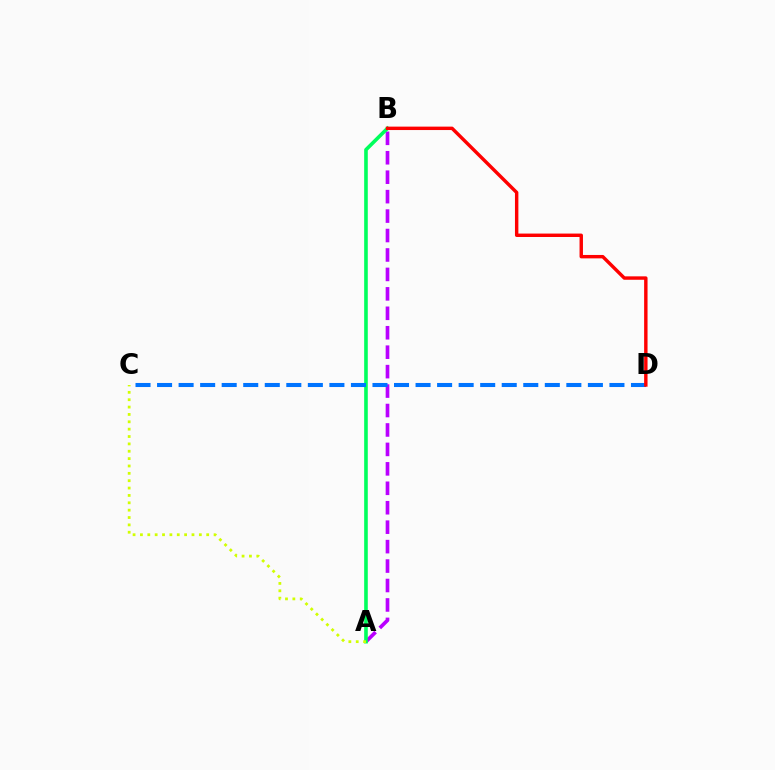{('A', 'B'): [{'color': '#b900ff', 'line_style': 'dashed', 'thickness': 2.64}, {'color': '#00ff5c', 'line_style': 'solid', 'thickness': 2.6}], ('A', 'C'): [{'color': '#d1ff00', 'line_style': 'dotted', 'thickness': 2.0}], ('C', 'D'): [{'color': '#0074ff', 'line_style': 'dashed', 'thickness': 2.93}], ('B', 'D'): [{'color': '#ff0000', 'line_style': 'solid', 'thickness': 2.46}]}